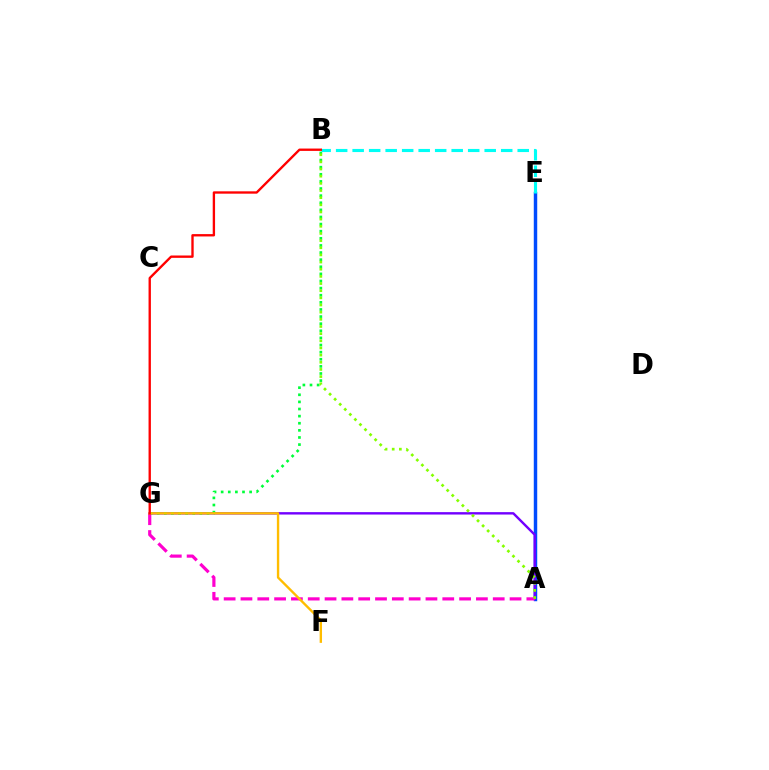{('A', 'E'): [{'color': '#004bff', 'line_style': 'solid', 'thickness': 2.48}], ('A', 'G'): [{'color': '#7200ff', 'line_style': 'solid', 'thickness': 1.73}, {'color': '#ff00cf', 'line_style': 'dashed', 'thickness': 2.28}], ('B', 'G'): [{'color': '#00ff39', 'line_style': 'dotted', 'thickness': 1.93}, {'color': '#ff0000', 'line_style': 'solid', 'thickness': 1.69}], ('B', 'E'): [{'color': '#00fff6', 'line_style': 'dashed', 'thickness': 2.24}], ('A', 'B'): [{'color': '#84ff00', 'line_style': 'dotted', 'thickness': 1.94}], ('F', 'G'): [{'color': '#ffbd00', 'line_style': 'solid', 'thickness': 1.71}]}